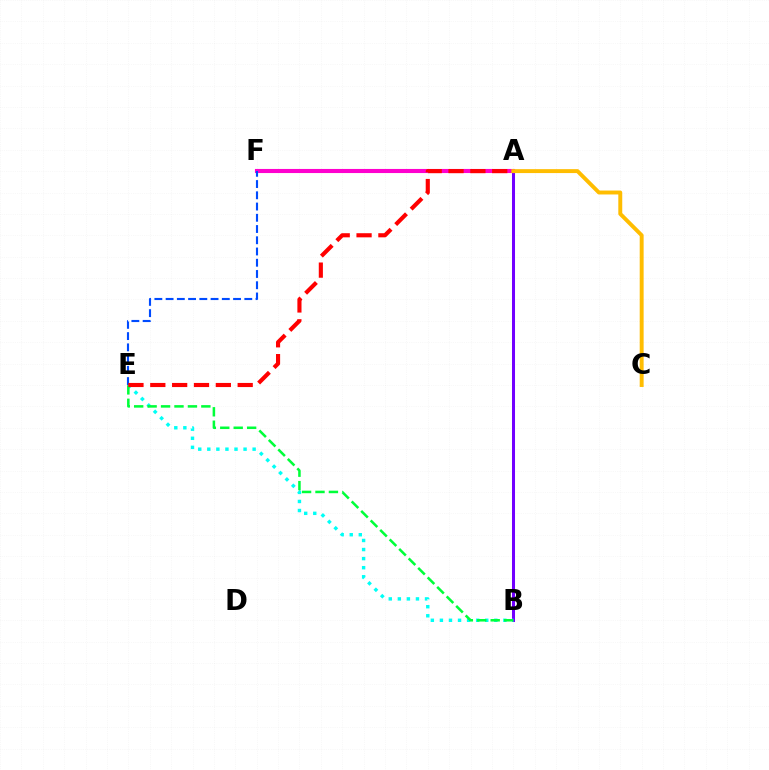{('A', 'B'): [{'color': '#7200ff', 'line_style': 'solid', 'thickness': 2.18}], ('A', 'F'): [{'color': '#84ff00', 'line_style': 'dotted', 'thickness': 1.53}, {'color': '#ff00cf', 'line_style': 'solid', 'thickness': 2.95}], ('B', 'E'): [{'color': '#00fff6', 'line_style': 'dotted', 'thickness': 2.46}, {'color': '#00ff39', 'line_style': 'dashed', 'thickness': 1.82}], ('E', 'F'): [{'color': '#004bff', 'line_style': 'dashed', 'thickness': 1.53}], ('A', 'C'): [{'color': '#ffbd00', 'line_style': 'solid', 'thickness': 2.83}], ('A', 'E'): [{'color': '#ff0000', 'line_style': 'dashed', 'thickness': 2.97}]}